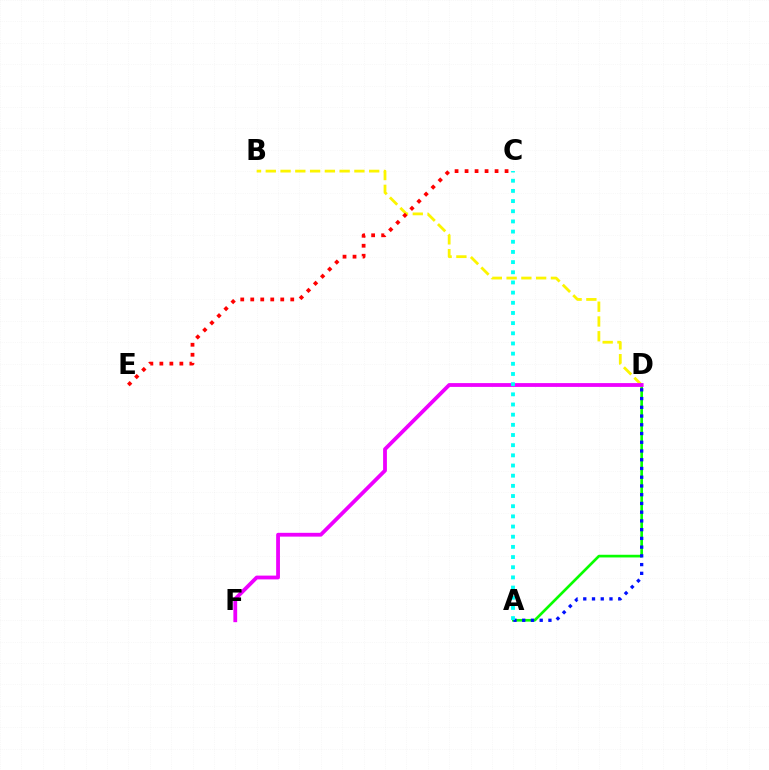{('B', 'D'): [{'color': '#fcf500', 'line_style': 'dashed', 'thickness': 2.01}], ('A', 'D'): [{'color': '#08ff00', 'line_style': 'solid', 'thickness': 1.93}, {'color': '#0010ff', 'line_style': 'dotted', 'thickness': 2.37}], ('D', 'F'): [{'color': '#ee00ff', 'line_style': 'solid', 'thickness': 2.74}], ('A', 'C'): [{'color': '#00fff6', 'line_style': 'dotted', 'thickness': 2.76}], ('C', 'E'): [{'color': '#ff0000', 'line_style': 'dotted', 'thickness': 2.72}]}